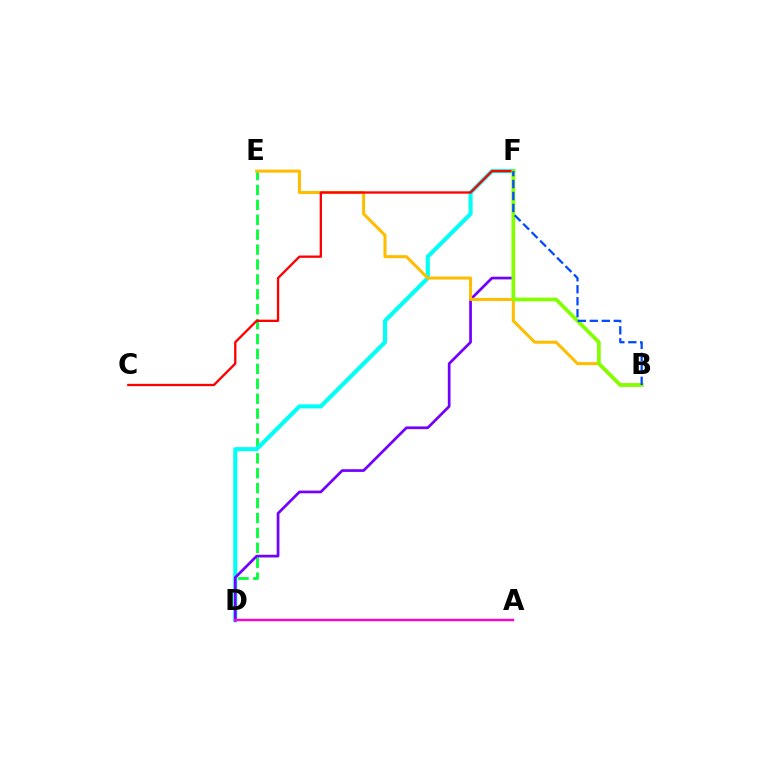{('D', 'E'): [{'color': '#00ff39', 'line_style': 'dashed', 'thickness': 2.03}], ('D', 'F'): [{'color': '#00fff6', 'line_style': 'solid', 'thickness': 2.94}, {'color': '#7200ff', 'line_style': 'solid', 'thickness': 1.95}], ('B', 'E'): [{'color': '#ffbd00', 'line_style': 'solid', 'thickness': 2.19}], ('C', 'F'): [{'color': '#ff0000', 'line_style': 'solid', 'thickness': 1.67}], ('B', 'F'): [{'color': '#84ff00', 'line_style': 'solid', 'thickness': 2.68}, {'color': '#004bff', 'line_style': 'dashed', 'thickness': 1.63}], ('A', 'D'): [{'color': '#ff00cf', 'line_style': 'solid', 'thickness': 1.72}]}